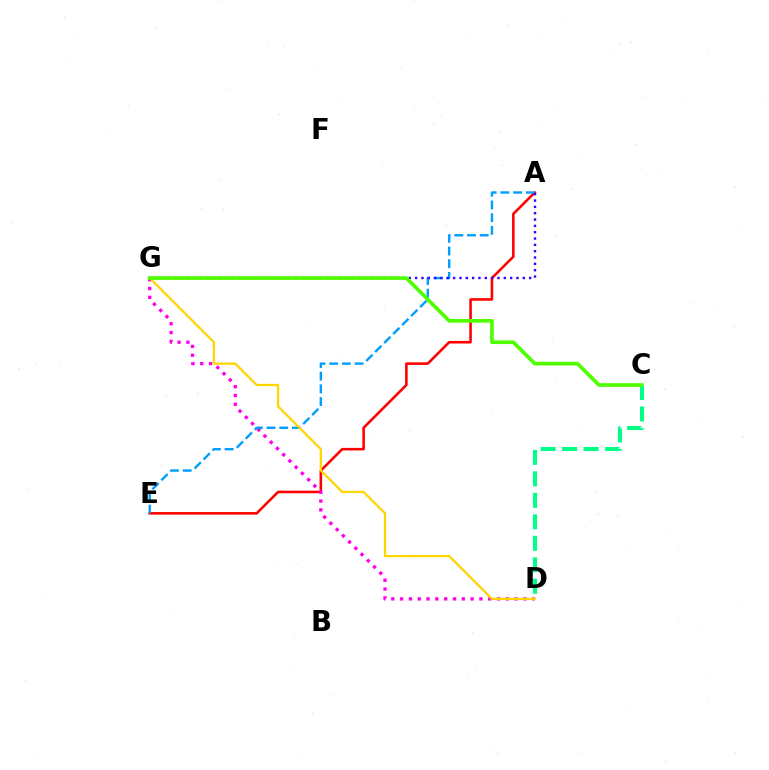{('A', 'E'): [{'color': '#ff0000', 'line_style': 'solid', 'thickness': 1.85}, {'color': '#009eff', 'line_style': 'dashed', 'thickness': 1.72}], ('C', 'D'): [{'color': '#00ff86', 'line_style': 'dashed', 'thickness': 2.92}], ('D', 'G'): [{'color': '#ff00ed', 'line_style': 'dotted', 'thickness': 2.39}, {'color': '#ffd500', 'line_style': 'solid', 'thickness': 1.63}], ('A', 'G'): [{'color': '#3700ff', 'line_style': 'dotted', 'thickness': 1.72}], ('C', 'G'): [{'color': '#4fff00', 'line_style': 'solid', 'thickness': 2.64}]}